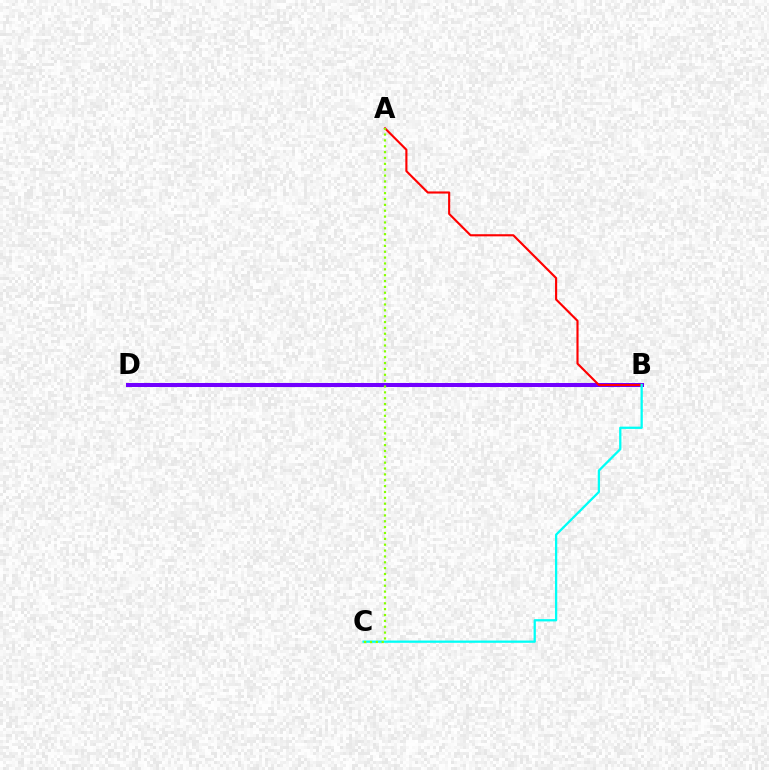{('B', 'D'): [{'color': '#7200ff', 'line_style': 'solid', 'thickness': 2.9}], ('A', 'B'): [{'color': '#ff0000', 'line_style': 'solid', 'thickness': 1.53}], ('B', 'C'): [{'color': '#00fff6', 'line_style': 'solid', 'thickness': 1.64}], ('A', 'C'): [{'color': '#84ff00', 'line_style': 'dotted', 'thickness': 1.59}]}